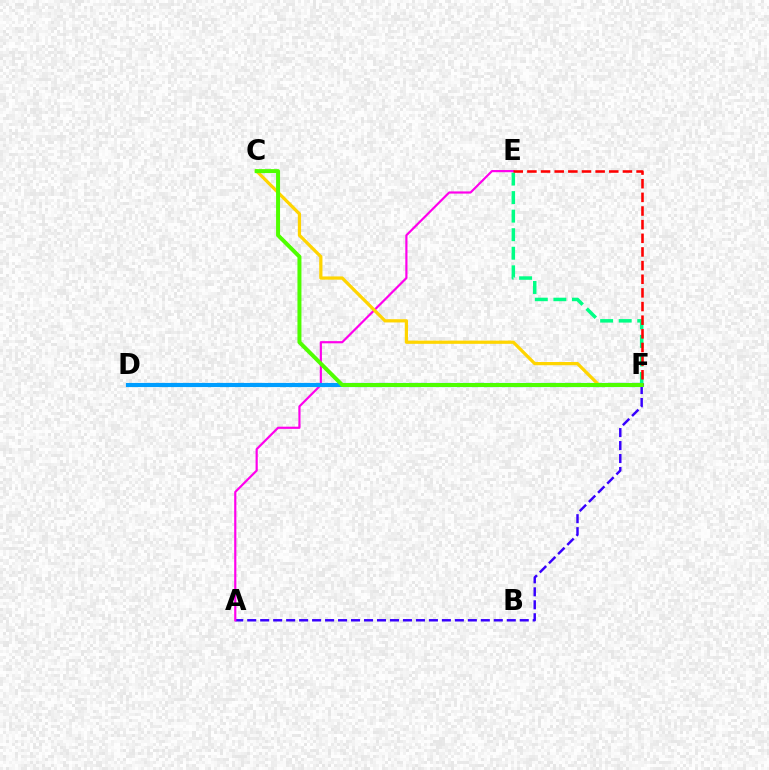{('A', 'F'): [{'color': '#3700ff', 'line_style': 'dashed', 'thickness': 1.76}], ('E', 'F'): [{'color': '#00ff86', 'line_style': 'dashed', 'thickness': 2.52}, {'color': '#ff0000', 'line_style': 'dashed', 'thickness': 1.85}], ('A', 'E'): [{'color': '#ff00ed', 'line_style': 'solid', 'thickness': 1.57}], ('D', 'F'): [{'color': '#009eff', 'line_style': 'solid', 'thickness': 2.99}], ('C', 'F'): [{'color': '#ffd500', 'line_style': 'solid', 'thickness': 2.33}, {'color': '#4fff00', 'line_style': 'solid', 'thickness': 2.86}]}